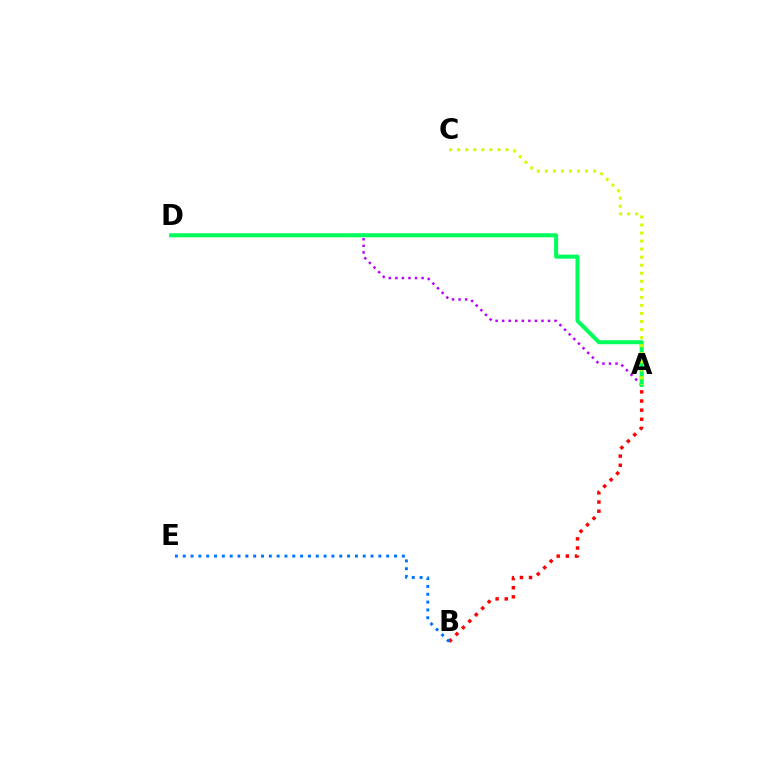{('A', 'D'): [{'color': '#b900ff', 'line_style': 'dotted', 'thickness': 1.78}, {'color': '#00ff5c', 'line_style': 'solid', 'thickness': 2.91}], ('A', 'B'): [{'color': '#ff0000', 'line_style': 'dotted', 'thickness': 2.48}], ('A', 'C'): [{'color': '#d1ff00', 'line_style': 'dotted', 'thickness': 2.18}], ('B', 'E'): [{'color': '#0074ff', 'line_style': 'dotted', 'thickness': 2.13}]}